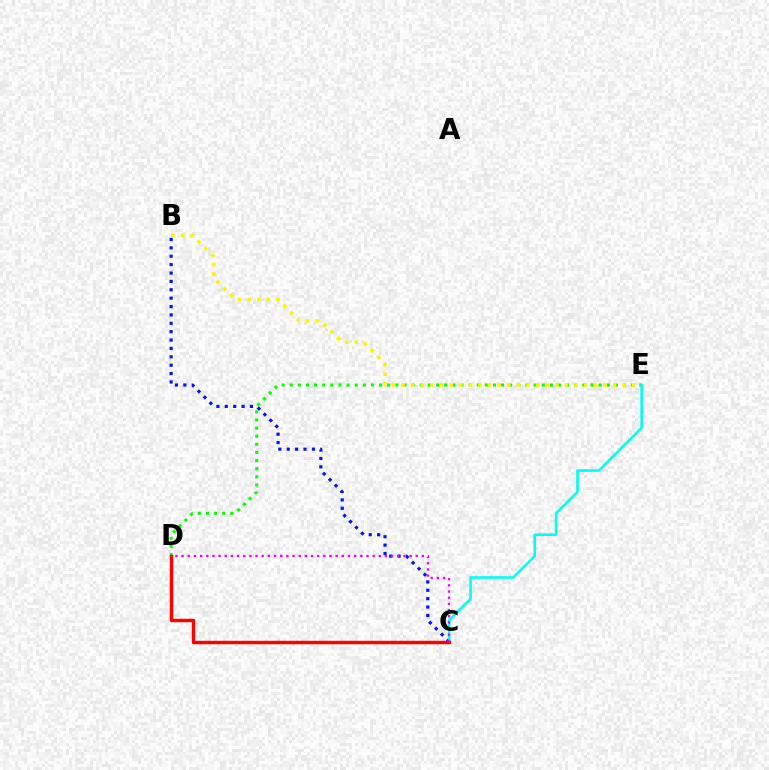{('D', 'E'): [{'color': '#08ff00', 'line_style': 'dotted', 'thickness': 2.21}], ('B', 'E'): [{'color': '#fcf500', 'line_style': 'dotted', 'thickness': 2.61}], ('B', 'C'): [{'color': '#0010ff', 'line_style': 'dotted', 'thickness': 2.28}], ('C', 'E'): [{'color': '#00fff6', 'line_style': 'solid', 'thickness': 1.88}], ('C', 'D'): [{'color': '#ff0000', 'line_style': 'solid', 'thickness': 2.47}, {'color': '#ee00ff', 'line_style': 'dotted', 'thickness': 1.67}]}